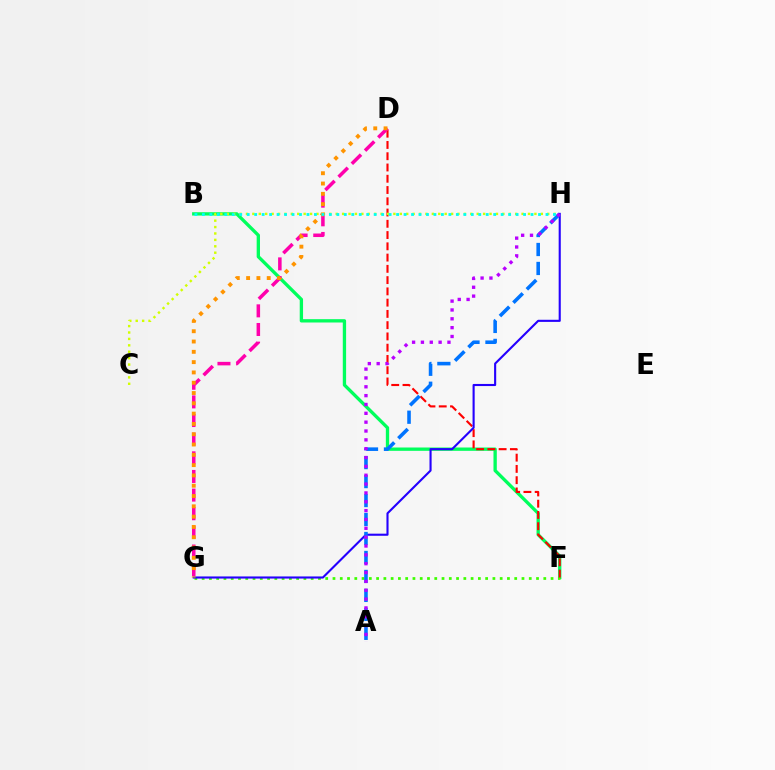{('B', 'F'): [{'color': '#00ff5c', 'line_style': 'solid', 'thickness': 2.39}], ('F', 'G'): [{'color': '#3dff00', 'line_style': 'dotted', 'thickness': 1.97}], ('D', 'F'): [{'color': '#ff0000', 'line_style': 'dashed', 'thickness': 1.53}], ('D', 'G'): [{'color': '#ff00ac', 'line_style': 'dashed', 'thickness': 2.53}, {'color': '#ff9400', 'line_style': 'dotted', 'thickness': 2.8}], ('C', 'H'): [{'color': '#d1ff00', 'line_style': 'dotted', 'thickness': 1.74}], ('G', 'H'): [{'color': '#2500ff', 'line_style': 'solid', 'thickness': 1.52}], ('A', 'H'): [{'color': '#0074ff', 'line_style': 'dashed', 'thickness': 2.58}, {'color': '#b900ff', 'line_style': 'dotted', 'thickness': 2.4}], ('B', 'H'): [{'color': '#00fff6', 'line_style': 'dotted', 'thickness': 2.03}]}